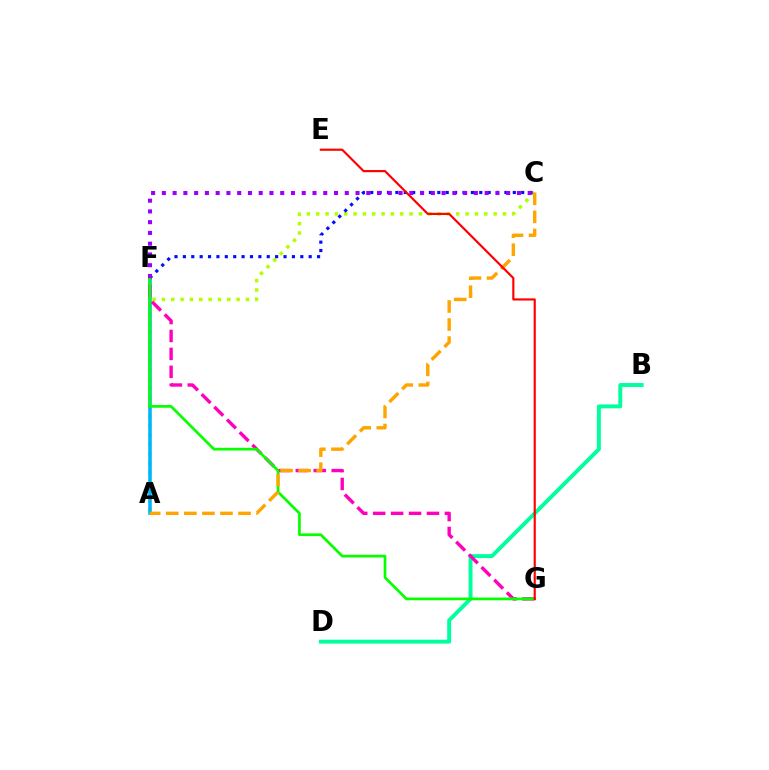{('B', 'D'): [{'color': '#00ff9d', 'line_style': 'solid', 'thickness': 2.82}], ('A', 'C'): [{'color': '#b3ff00', 'line_style': 'dotted', 'thickness': 2.54}, {'color': '#ffa500', 'line_style': 'dashed', 'thickness': 2.45}], ('A', 'F'): [{'color': '#00b5ff', 'line_style': 'solid', 'thickness': 2.56}], ('F', 'G'): [{'color': '#ff00bd', 'line_style': 'dashed', 'thickness': 2.44}, {'color': '#08ff00', 'line_style': 'solid', 'thickness': 1.95}], ('C', 'F'): [{'color': '#0010ff', 'line_style': 'dotted', 'thickness': 2.28}, {'color': '#9b00ff', 'line_style': 'dotted', 'thickness': 2.92}], ('E', 'G'): [{'color': '#ff0000', 'line_style': 'solid', 'thickness': 1.56}]}